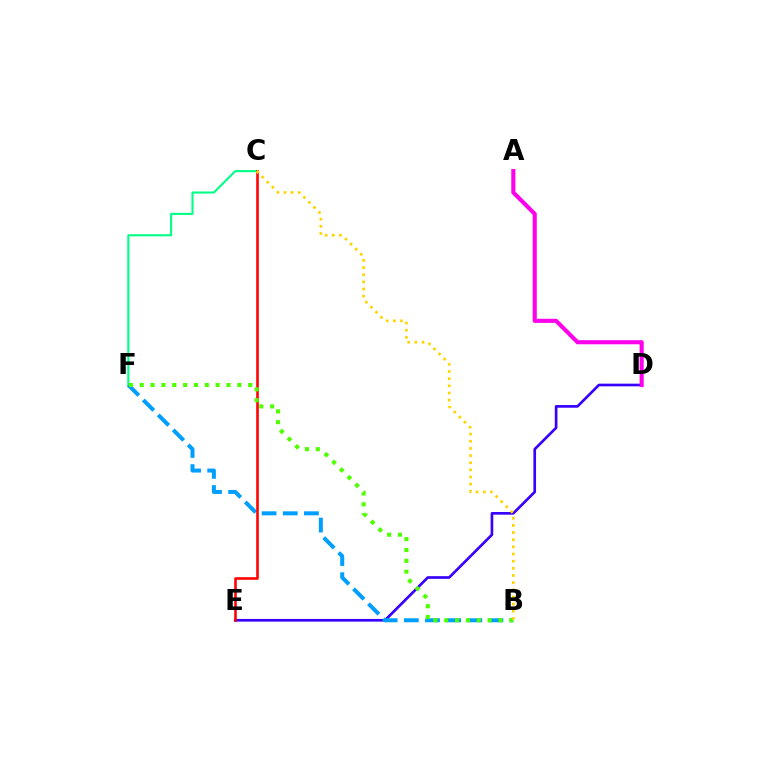{('D', 'E'): [{'color': '#3700ff', 'line_style': 'solid', 'thickness': 1.92}], ('C', 'F'): [{'color': '#00ff86', 'line_style': 'solid', 'thickness': 1.51}], ('B', 'F'): [{'color': '#009eff', 'line_style': 'dashed', 'thickness': 2.87}, {'color': '#4fff00', 'line_style': 'dotted', 'thickness': 2.95}], ('C', 'E'): [{'color': '#ff0000', 'line_style': 'solid', 'thickness': 1.86}], ('A', 'D'): [{'color': '#ff00ed', 'line_style': 'solid', 'thickness': 2.95}], ('B', 'C'): [{'color': '#ffd500', 'line_style': 'dotted', 'thickness': 1.94}]}